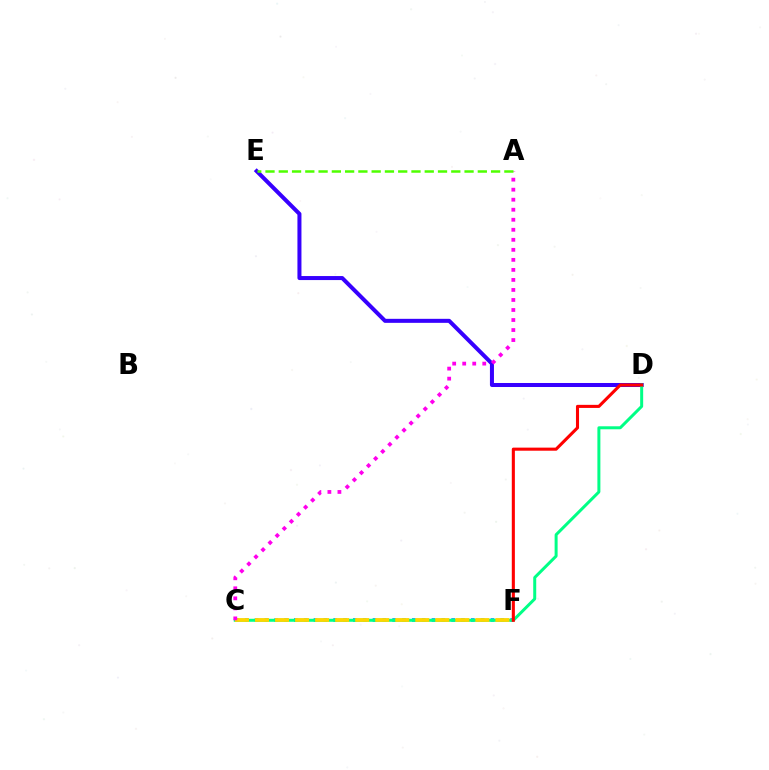{('C', 'F'): [{'color': '#009eff', 'line_style': 'dotted', 'thickness': 2.67}, {'color': '#ffd500', 'line_style': 'dashed', 'thickness': 2.72}], ('D', 'E'): [{'color': '#3700ff', 'line_style': 'solid', 'thickness': 2.89}], ('C', 'D'): [{'color': '#00ff86', 'line_style': 'solid', 'thickness': 2.15}], ('D', 'F'): [{'color': '#ff0000', 'line_style': 'solid', 'thickness': 2.22}], ('A', 'C'): [{'color': '#ff00ed', 'line_style': 'dotted', 'thickness': 2.72}], ('A', 'E'): [{'color': '#4fff00', 'line_style': 'dashed', 'thickness': 1.8}]}